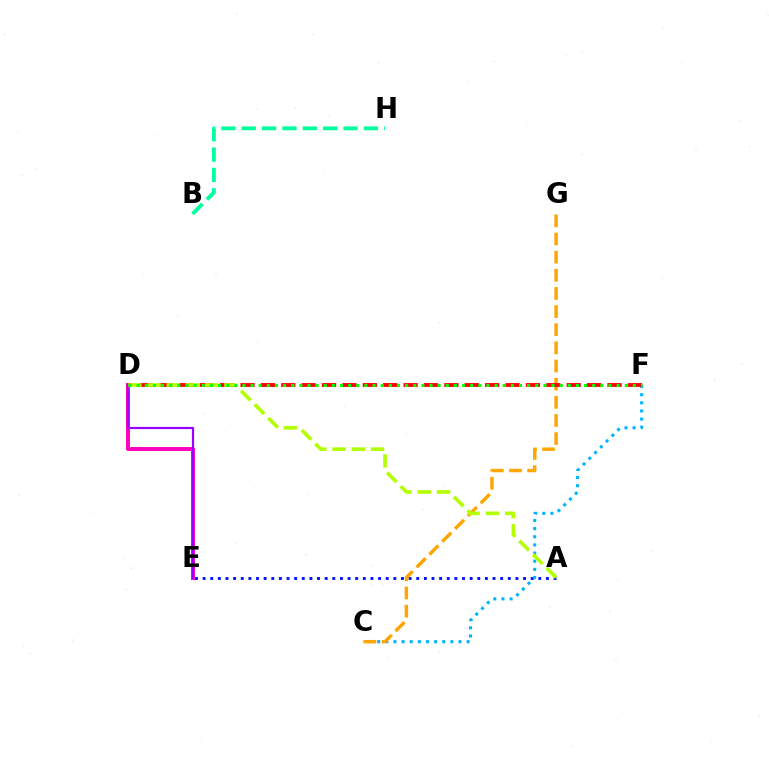{('A', 'E'): [{'color': '#0010ff', 'line_style': 'dotted', 'thickness': 2.07}], ('C', 'F'): [{'color': '#00b5ff', 'line_style': 'dotted', 'thickness': 2.21}], ('D', 'E'): [{'color': '#ff00bd', 'line_style': 'solid', 'thickness': 2.84}, {'color': '#9b00ff', 'line_style': 'solid', 'thickness': 1.59}], ('C', 'G'): [{'color': '#ffa500', 'line_style': 'dashed', 'thickness': 2.46}], ('D', 'F'): [{'color': '#ff0000', 'line_style': 'dashed', 'thickness': 2.77}, {'color': '#08ff00', 'line_style': 'dotted', 'thickness': 2.21}], ('A', 'D'): [{'color': '#b3ff00', 'line_style': 'dashed', 'thickness': 2.61}], ('B', 'H'): [{'color': '#00ff9d', 'line_style': 'dashed', 'thickness': 2.77}]}